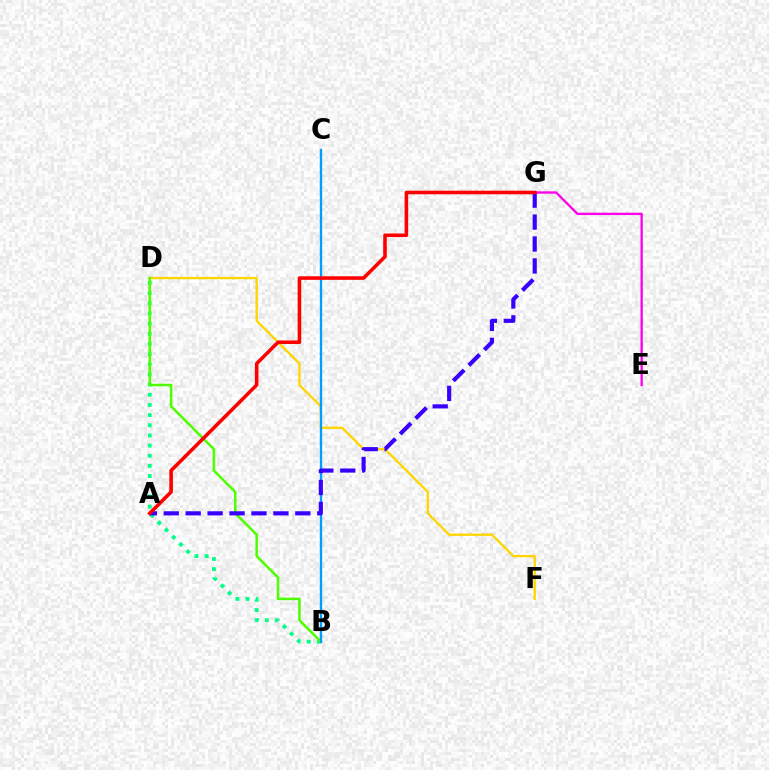{('E', 'G'): [{'color': '#ff00ed', 'line_style': 'solid', 'thickness': 1.68}], ('B', 'D'): [{'color': '#00ff86', 'line_style': 'dotted', 'thickness': 2.76}, {'color': '#4fff00', 'line_style': 'solid', 'thickness': 1.83}], ('D', 'F'): [{'color': '#ffd500', 'line_style': 'solid', 'thickness': 1.66}], ('B', 'C'): [{'color': '#009eff', 'line_style': 'solid', 'thickness': 1.68}], ('A', 'G'): [{'color': '#3700ff', 'line_style': 'dashed', 'thickness': 2.98}, {'color': '#ff0000', 'line_style': 'solid', 'thickness': 2.57}]}